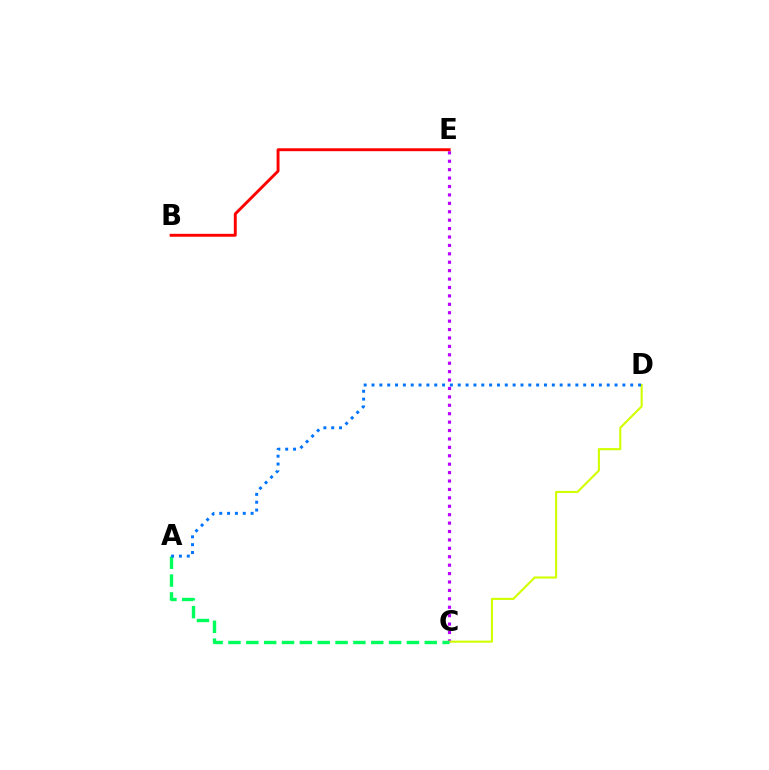{('B', 'E'): [{'color': '#ff0000', 'line_style': 'solid', 'thickness': 2.09}], ('C', 'E'): [{'color': '#b900ff', 'line_style': 'dotted', 'thickness': 2.29}], ('C', 'D'): [{'color': '#d1ff00', 'line_style': 'solid', 'thickness': 1.52}], ('A', 'C'): [{'color': '#00ff5c', 'line_style': 'dashed', 'thickness': 2.42}], ('A', 'D'): [{'color': '#0074ff', 'line_style': 'dotted', 'thickness': 2.13}]}